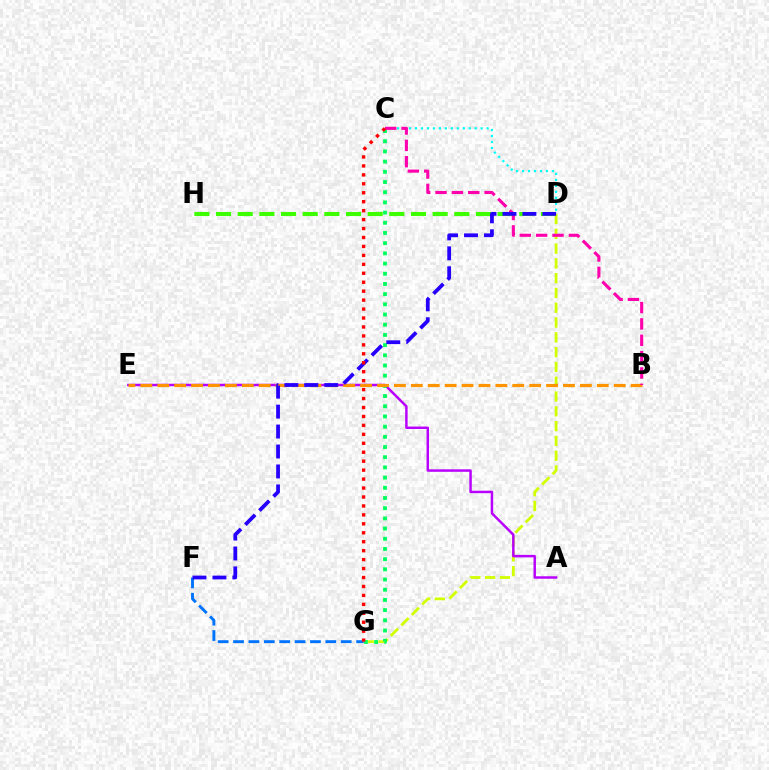{('D', 'H'): [{'color': '#3dff00', 'line_style': 'dashed', 'thickness': 2.94}], ('D', 'G'): [{'color': '#d1ff00', 'line_style': 'dashed', 'thickness': 2.01}], ('A', 'E'): [{'color': '#b900ff', 'line_style': 'solid', 'thickness': 1.78}], ('C', 'D'): [{'color': '#00fff6', 'line_style': 'dotted', 'thickness': 1.62}], ('C', 'G'): [{'color': '#00ff5c', 'line_style': 'dotted', 'thickness': 2.77}, {'color': '#ff0000', 'line_style': 'dotted', 'thickness': 2.43}], ('B', 'E'): [{'color': '#ff9400', 'line_style': 'dashed', 'thickness': 2.3}], ('B', 'C'): [{'color': '#ff00ac', 'line_style': 'dashed', 'thickness': 2.22}], ('F', 'G'): [{'color': '#0074ff', 'line_style': 'dashed', 'thickness': 2.09}], ('D', 'F'): [{'color': '#2500ff', 'line_style': 'dashed', 'thickness': 2.71}]}